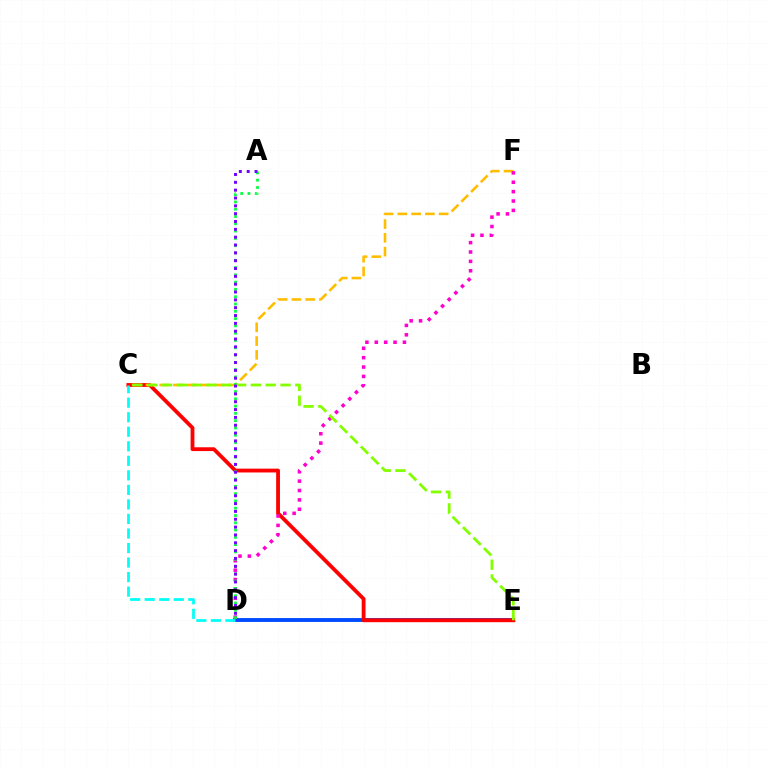{('D', 'E'): [{'color': '#004bff', 'line_style': 'solid', 'thickness': 2.79}], ('C', 'E'): [{'color': '#ff0000', 'line_style': 'solid', 'thickness': 2.74}, {'color': '#84ff00', 'line_style': 'dashed', 'thickness': 2.01}], ('C', 'F'): [{'color': '#ffbd00', 'line_style': 'dashed', 'thickness': 1.87}], ('D', 'F'): [{'color': '#ff00cf', 'line_style': 'dotted', 'thickness': 2.55}], ('A', 'D'): [{'color': '#00ff39', 'line_style': 'dotted', 'thickness': 1.98}, {'color': '#7200ff', 'line_style': 'dotted', 'thickness': 2.13}], ('C', 'D'): [{'color': '#00fff6', 'line_style': 'dashed', 'thickness': 1.97}]}